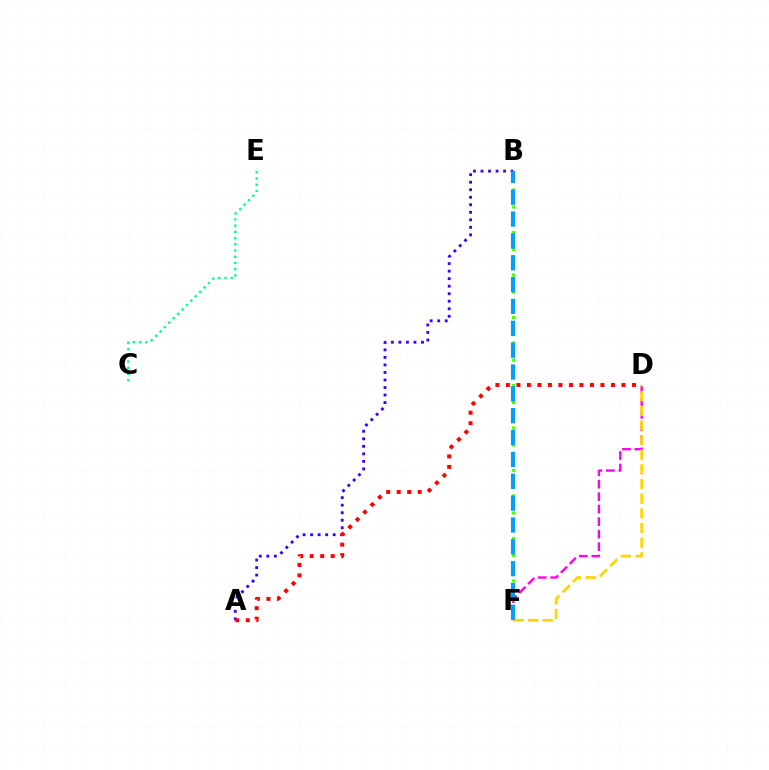{('C', 'E'): [{'color': '#00ff86', 'line_style': 'dotted', 'thickness': 1.69}], ('D', 'F'): [{'color': '#ff00ed', 'line_style': 'dashed', 'thickness': 1.7}, {'color': '#ffd500', 'line_style': 'dashed', 'thickness': 1.99}], ('A', 'B'): [{'color': '#3700ff', 'line_style': 'dotted', 'thickness': 2.04}], ('A', 'D'): [{'color': '#ff0000', 'line_style': 'dotted', 'thickness': 2.85}], ('B', 'F'): [{'color': '#4fff00', 'line_style': 'dotted', 'thickness': 2.31}, {'color': '#009eff', 'line_style': 'dashed', 'thickness': 2.97}]}